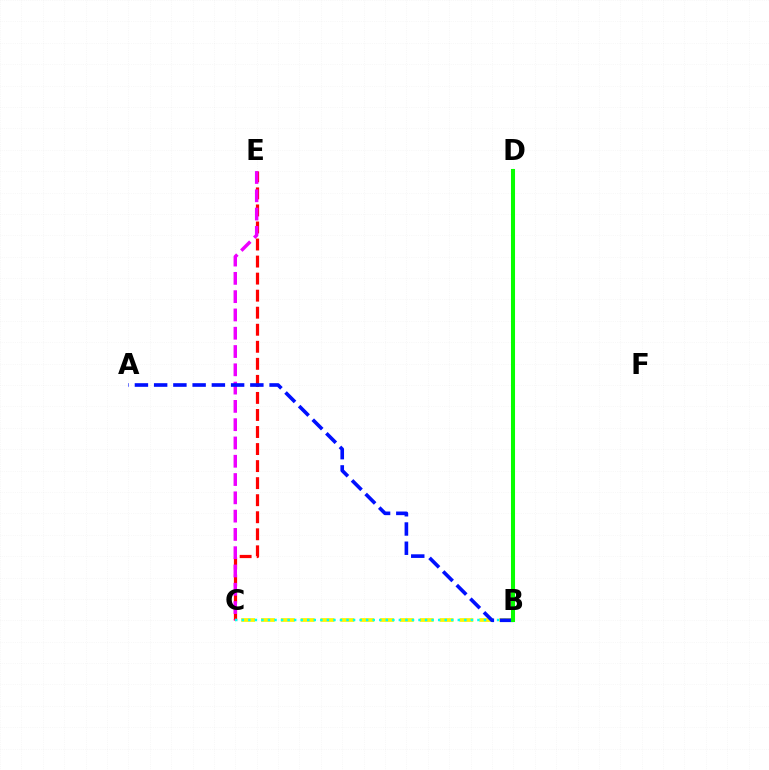{('C', 'E'): [{'color': '#ff0000', 'line_style': 'dashed', 'thickness': 2.32}, {'color': '#ee00ff', 'line_style': 'dashed', 'thickness': 2.48}], ('B', 'C'): [{'color': '#fcf500', 'line_style': 'dashed', 'thickness': 2.7}, {'color': '#00fff6', 'line_style': 'dotted', 'thickness': 1.78}], ('A', 'B'): [{'color': '#0010ff', 'line_style': 'dashed', 'thickness': 2.61}], ('B', 'D'): [{'color': '#08ff00', 'line_style': 'solid', 'thickness': 2.92}]}